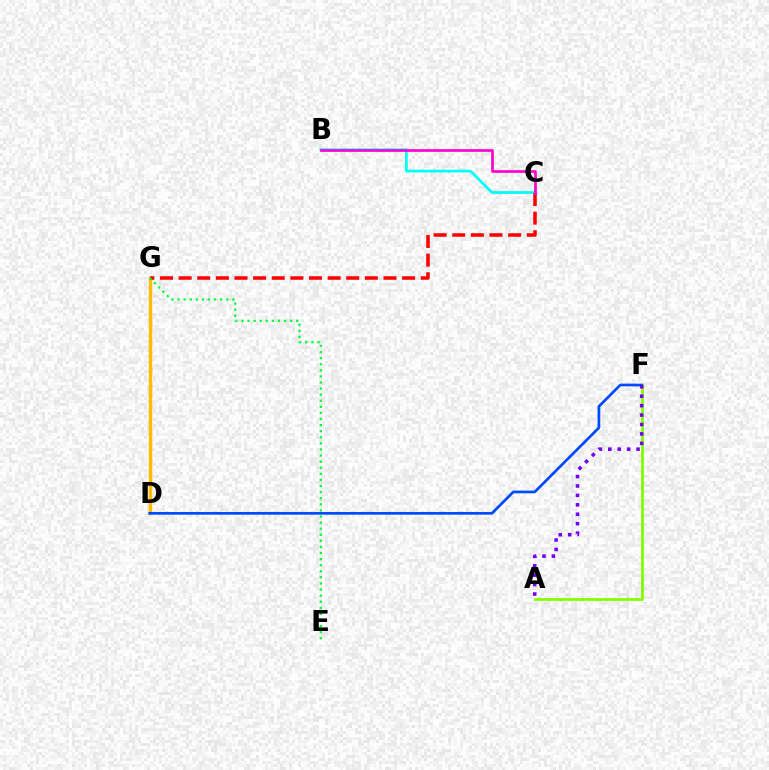{('B', 'C'): [{'color': '#00fff6', 'line_style': 'solid', 'thickness': 1.97}, {'color': '#ff00cf', 'line_style': 'solid', 'thickness': 1.93}], ('D', 'G'): [{'color': '#ffbd00', 'line_style': 'solid', 'thickness': 2.48}], ('C', 'G'): [{'color': '#ff0000', 'line_style': 'dashed', 'thickness': 2.53}], ('E', 'G'): [{'color': '#00ff39', 'line_style': 'dotted', 'thickness': 1.65}], ('A', 'F'): [{'color': '#84ff00', 'line_style': 'solid', 'thickness': 2.01}, {'color': '#7200ff', 'line_style': 'dotted', 'thickness': 2.56}], ('D', 'F'): [{'color': '#004bff', 'line_style': 'solid', 'thickness': 1.95}]}